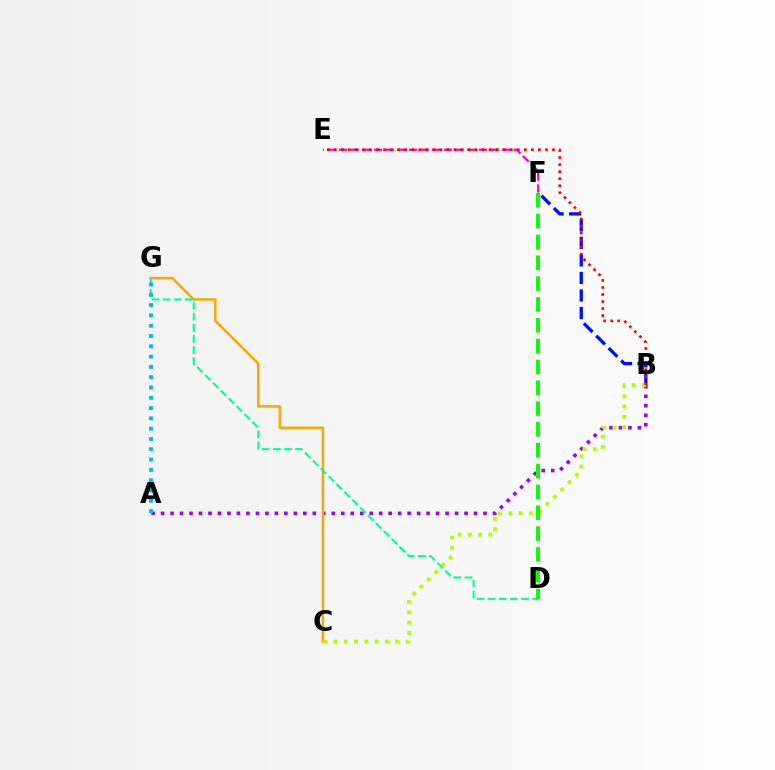{('A', 'B'): [{'color': '#9b00ff', 'line_style': 'dotted', 'thickness': 2.58}], ('C', 'G'): [{'color': '#ffa500', 'line_style': 'solid', 'thickness': 1.78}], ('B', 'F'): [{'color': '#0010ff', 'line_style': 'dashed', 'thickness': 2.38}], ('D', 'G'): [{'color': '#00ff9d', 'line_style': 'dashed', 'thickness': 1.51}], ('B', 'C'): [{'color': '#b3ff00', 'line_style': 'dotted', 'thickness': 2.8}], ('E', 'F'): [{'color': '#ff00bd', 'line_style': 'dashed', 'thickness': 1.58}], ('B', 'E'): [{'color': '#ff0000', 'line_style': 'dotted', 'thickness': 1.91}], ('A', 'G'): [{'color': '#00b5ff', 'line_style': 'dotted', 'thickness': 2.8}], ('D', 'F'): [{'color': '#08ff00', 'line_style': 'dashed', 'thickness': 2.83}]}